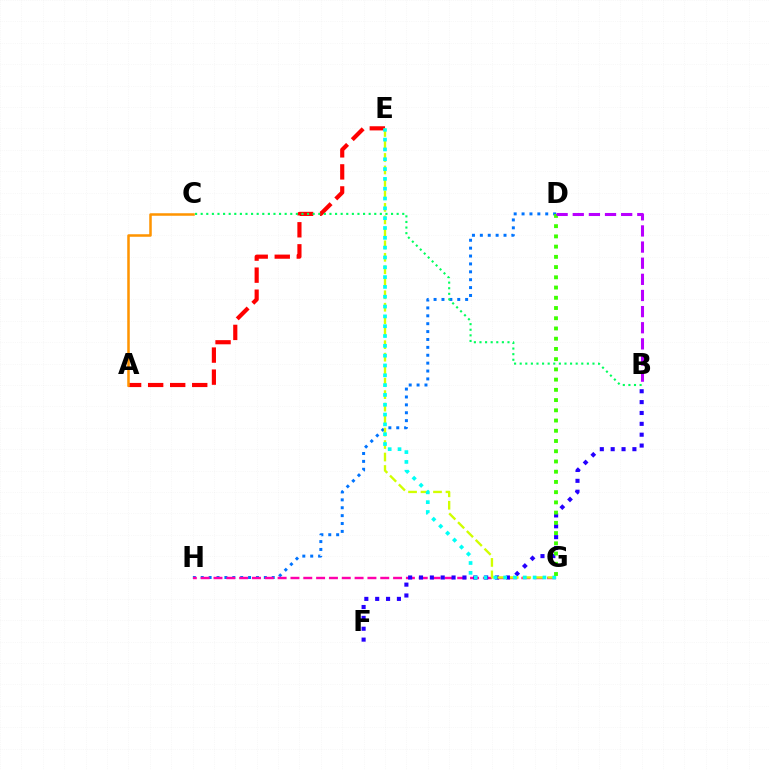{('D', 'H'): [{'color': '#0074ff', 'line_style': 'dotted', 'thickness': 2.14}], ('A', 'E'): [{'color': '#ff0000', 'line_style': 'dashed', 'thickness': 2.99}], ('G', 'H'): [{'color': '#ff00ac', 'line_style': 'dashed', 'thickness': 1.74}], ('B', 'F'): [{'color': '#2500ff', 'line_style': 'dotted', 'thickness': 2.95}], ('E', 'G'): [{'color': '#d1ff00', 'line_style': 'dashed', 'thickness': 1.7}, {'color': '#00fff6', 'line_style': 'dotted', 'thickness': 2.67}], ('B', 'C'): [{'color': '#00ff5c', 'line_style': 'dotted', 'thickness': 1.52}], ('D', 'G'): [{'color': '#3dff00', 'line_style': 'dotted', 'thickness': 2.78}], ('B', 'D'): [{'color': '#b900ff', 'line_style': 'dashed', 'thickness': 2.19}], ('A', 'C'): [{'color': '#ff9400', 'line_style': 'solid', 'thickness': 1.82}]}